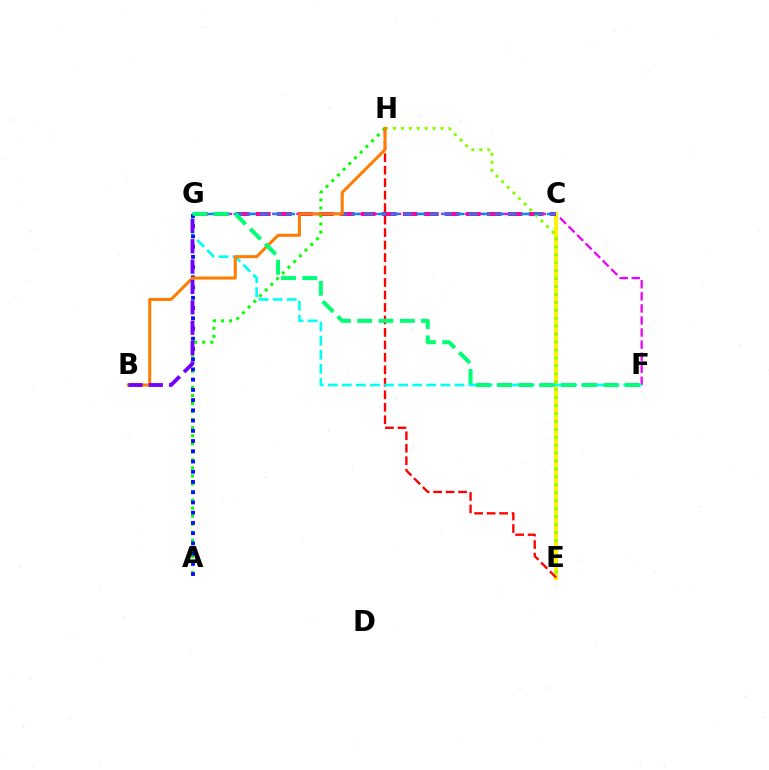{('F', 'G'): [{'color': '#ee00ff', 'line_style': 'dashed', 'thickness': 1.64}, {'color': '#00fff6', 'line_style': 'dashed', 'thickness': 1.91}, {'color': '#00ff74', 'line_style': 'dashed', 'thickness': 2.89}], ('C', 'E'): [{'color': '#fcf500', 'line_style': 'solid', 'thickness': 2.88}], ('C', 'G'): [{'color': '#ff0094', 'line_style': 'dashed', 'thickness': 2.85}, {'color': '#008cff', 'line_style': 'dashed', 'thickness': 1.77}], ('E', 'H'): [{'color': '#ff0000', 'line_style': 'dashed', 'thickness': 1.7}, {'color': '#84ff00', 'line_style': 'dotted', 'thickness': 2.16}], ('A', 'H'): [{'color': '#08ff00', 'line_style': 'dotted', 'thickness': 2.19}], ('A', 'G'): [{'color': '#0010ff', 'line_style': 'dotted', 'thickness': 2.78}], ('B', 'H'): [{'color': '#ff7c00', 'line_style': 'solid', 'thickness': 2.17}], ('B', 'G'): [{'color': '#7200ff', 'line_style': 'dashed', 'thickness': 2.77}]}